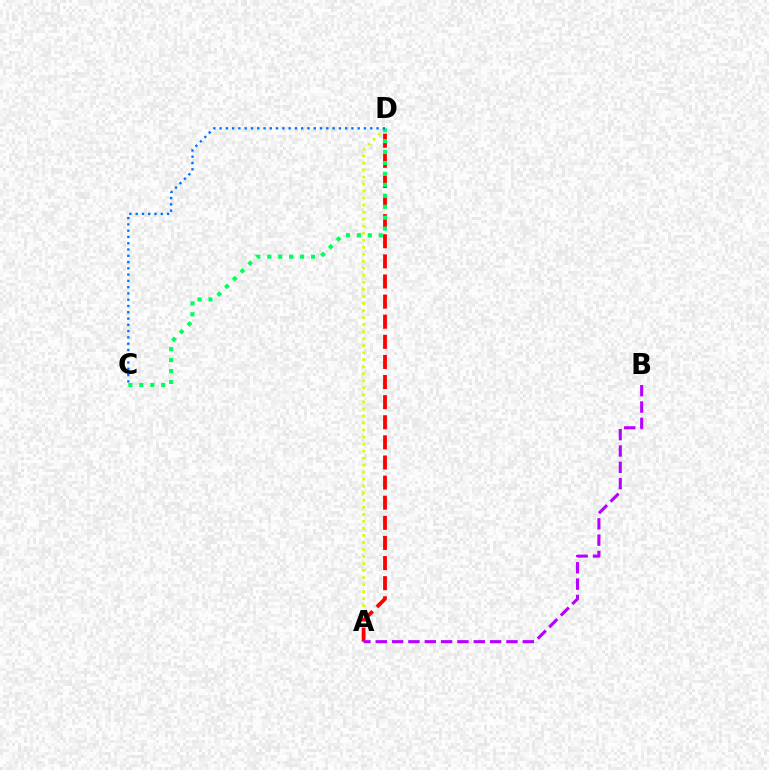{('A', 'D'): [{'color': '#d1ff00', 'line_style': 'dotted', 'thickness': 1.91}, {'color': '#ff0000', 'line_style': 'dashed', 'thickness': 2.73}], ('C', 'D'): [{'color': '#00ff5c', 'line_style': 'dotted', 'thickness': 2.97}, {'color': '#0074ff', 'line_style': 'dotted', 'thickness': 1.71}], ('A', 'B'): [{'color': '#b900ff', 'line_style': 'dashed', 'thickness': 2.22}]}